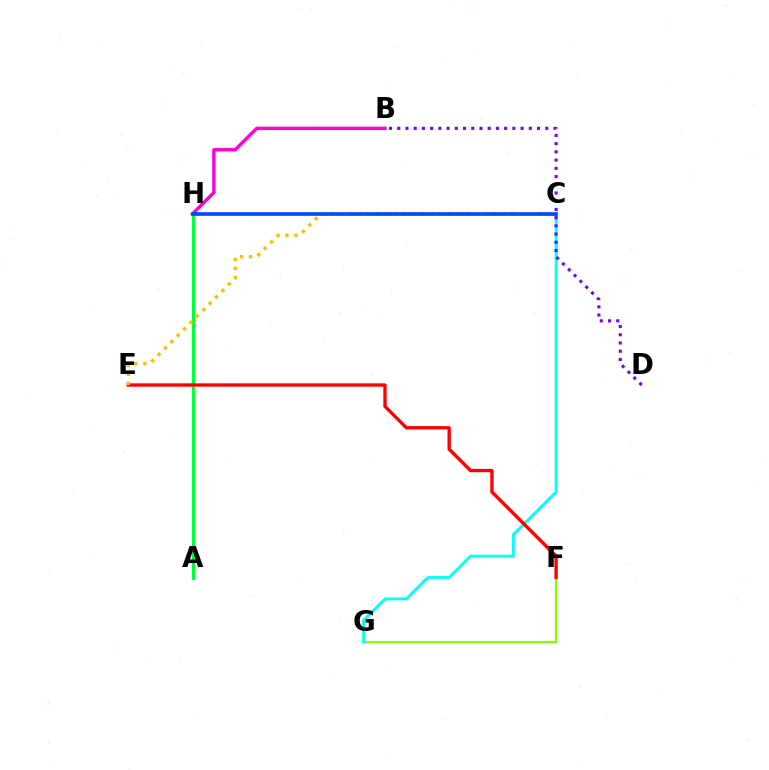{('B', 'H'): [{'color': '#ff00cf', 'line_style': 'solid', 'thickness': 2.41}], ('A', 'H'): [{'color': '#00ff39', 'line_style': 'solid', 'thickness': 2.3}], ('F', 'G'): [{'color': '#84ff00', 'line_style': 'solid', 'thickness': 1.56}], ('C', 'G'): [{'color': '#00fff6', 'line_style': 'solid', 'thickness': 2.04}], ('B', 'D'): [{'color': '#7200ff', 'line_style': 'dotted', 'thickness': 2.23}], ('E', 'F'): [{'color': '#ff0000', 'line_style': 'solid', 'thickness': 2.4}], ('C', 'E'): [{'color': '#ffbd00', 'line_style': 'dotted', 'thickness': 2.45}], ('C', 'H'): [{'color': '#004bff', 'line_style': 'solid', 'thickness': 2.66}]}